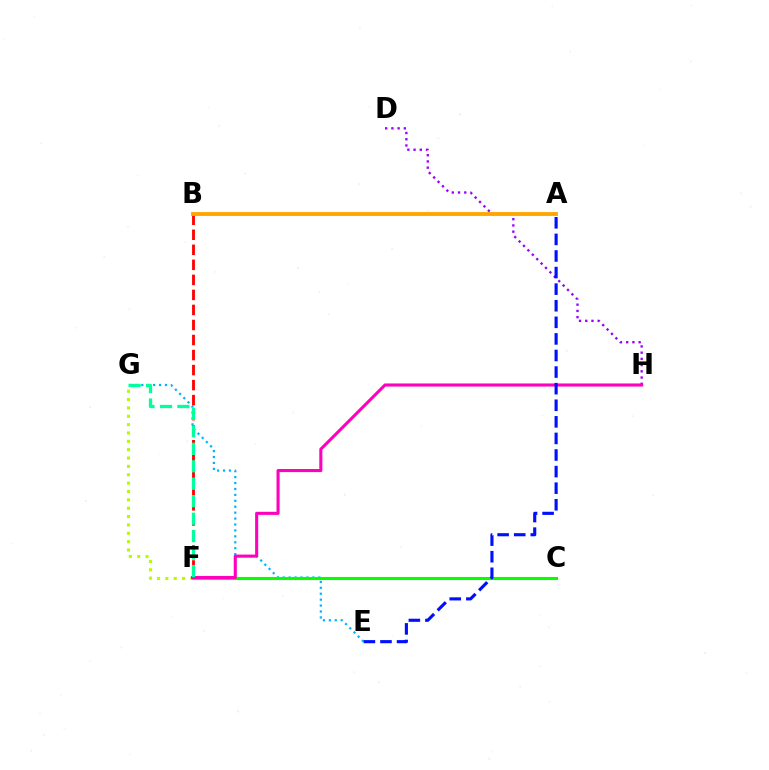{('E', 'G'): [{'color': '#00b5ff', 'line_style': 'dotted', 'thickness': 1.61}], ('B', 'F'): [{'color': '#ff0000', 'line_style': 'dashed', 'thickness': 2.04}], ('F', 'G'): [{'color': '#b3ff00', 'line_style': 'dotted', 'thickness': 2.27}, {'color': '#00ff9d', 'line_style': 'dashed', 'thickness': 2.37}], ('D', 'H'): [{'color': '#9b00ff', 'line_style': 'dotted', 'thickness': 1.69}], ('C', 'F'): [{'color': '#08ff00', 'line_style': 'solid', 'thickness': 2.23}], ('A', 'B'): [{'color': '#ffa500', 'line_style': 'solid', 'thickness': 2.77}], ('F', 'H'): [{'color': '#ff00bd', 'line_style': 'solid', 'thickness': 2.22}], ('A', 'E'): [{'color': '#0010ff', 'line_style': 'dashed', 'thickness': 2.25}]}